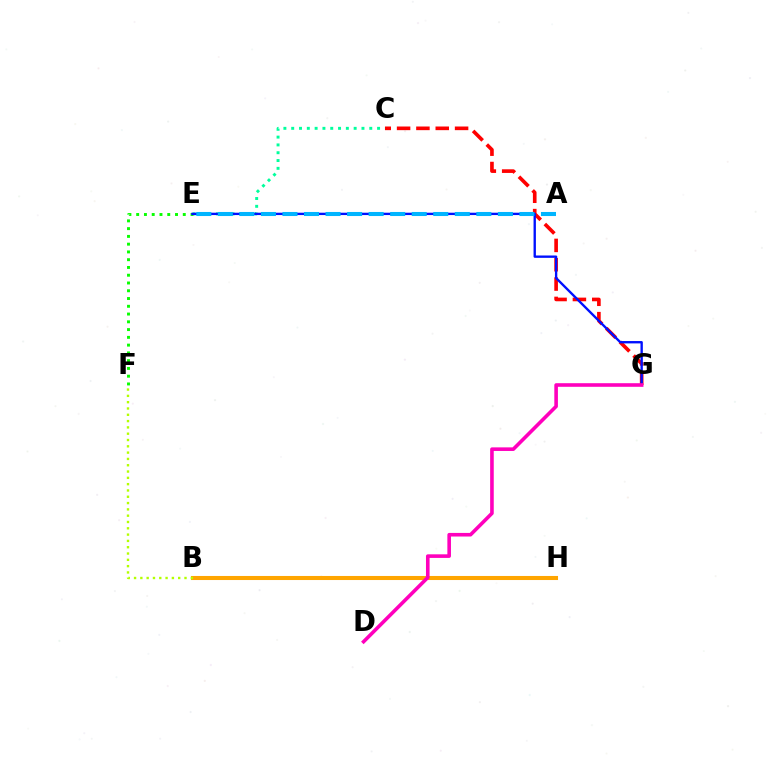{('C', 'E'): [{'color': '#00ff9d', 'line_style': 'dotted', 'thickness': 2.12}], ('C', 'G'): [{'color': '#ff0000', 'line_style': 'dashed', 'thickness': 2.63}], ('E', 'F'): [{'color': '#08ff00', 'line_style': 'dotted', 'thickness': 2.11}], ('B', 'H'): [{'color': '#9b00ff', 'line_style': 'dotted', 'thickness': 1.55}, {'color': '#ffa500', 'line_style': 'solid', 'thickness': 2.92}], ('E', 'G'): [{'color': '#0010ff', 'line_style': 'solid', 'thickness': 1.7}], ('D', 'G'): [{'color': '#ff00bd', 'line_style': 'solid', 'thickness': 2.59}], ('A', 'E'): [{'color': '#00b5ff', 'line_style': 'dashed', 'thickness': 2.93}], ('B', 'F'): [{'color': '#b3ff00', 'line_style': 'dotted', 'thickness': 1.71}]}